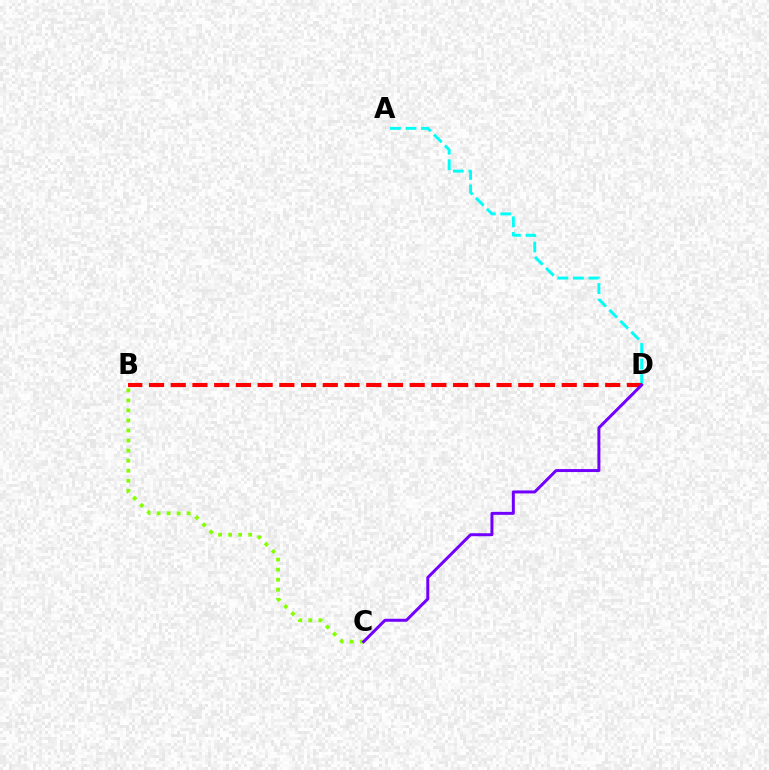{('A', 'D'): [{'color': '#00fff6', 'line_style': 'dashed', 'thickness': 2.11}], ('B', 'D'): [{'color': '#ff0000', 'line_style': 'dashed', 'thickness': 2.95}], ('B', 'C'): [{'color': '#84ff00', 'line_style': 'dotted', 'thickness': 2.73}], ('C', 'D'): [{'color': '#7200ff', 'line_style': 'solid', 'thickness': 2.14}]}